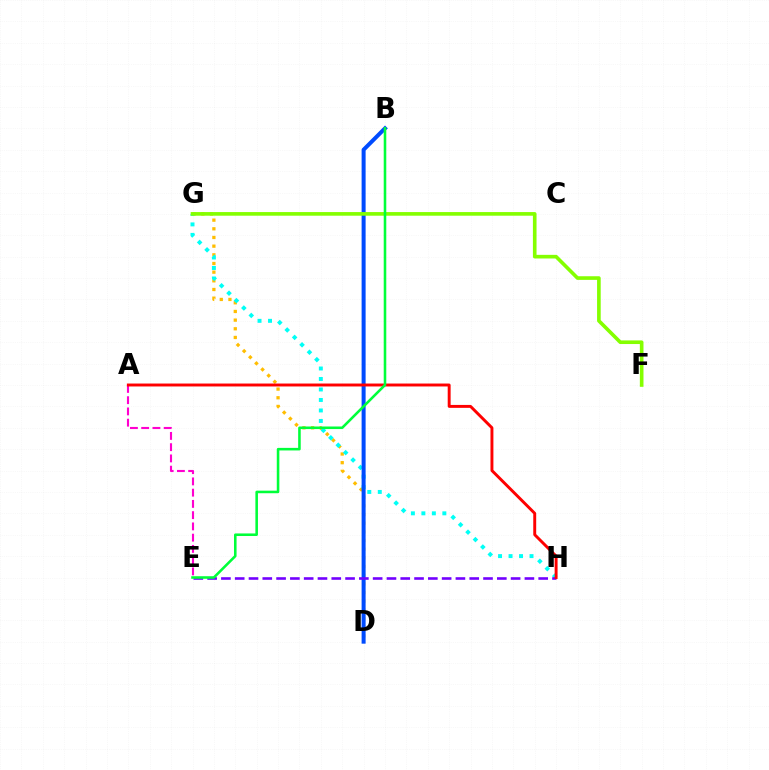{('D', 'G'): [{'color': '#ffbd00', 'line_style': 'dotted', 'thickness': 2.36}], ('G', 'H'): [{'color': '#00fff6', 'line_style': 'dotted', 'thickness': 2.85}], ('B', 'D'): [{'color': '#004bff', 'line_style': 'solid', 'thickness': 2.88}], ('E', 'H'): [{'color': '#7200ff', 'line_style': 'dashed', 'thickness': 1.87}], ('A', 'E'): [{'color': '#ff00cf', 'line_style': 'dashed', 'thickness': 1.53}], ('F', 'G'): [{'color': '#84ff00', 'line_style': 'solid', 'thickness': 2.62}], ('A', 'H'): [{'color': '#ff0000', 'line_style': 'solid', 'thickness': 2.11}], ('B', 'E'): [{'color': '#00ff39', 'line_style': 'solid', 'thickness': 1.85}]}